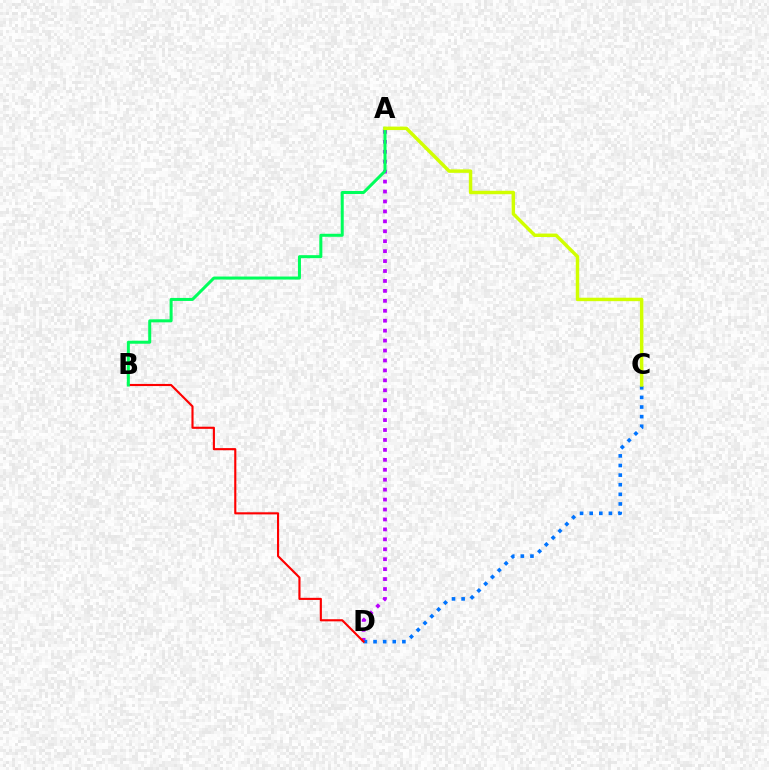{('A', 'D'): [{'color': '#b900ff', 'line_style': 'dotted', 'thickness': 2.7}], ('C', 'D'): [{'color': '#0074ff', 'line_style': 'dotted', 'thickness': 2.61}], ('B', 'D'): [{'color': '#ff0000', 'line_style': 'solid', 'thickness': 1.53}], ('A', 'B'): [{'color': '#00ff5c', 'line_style': 'solid', 'thickness': 2.17}], ('A', 'C'): [{'color': '#d1ff00', 'line_style': 'solid', 'thickness': 2.48}]}